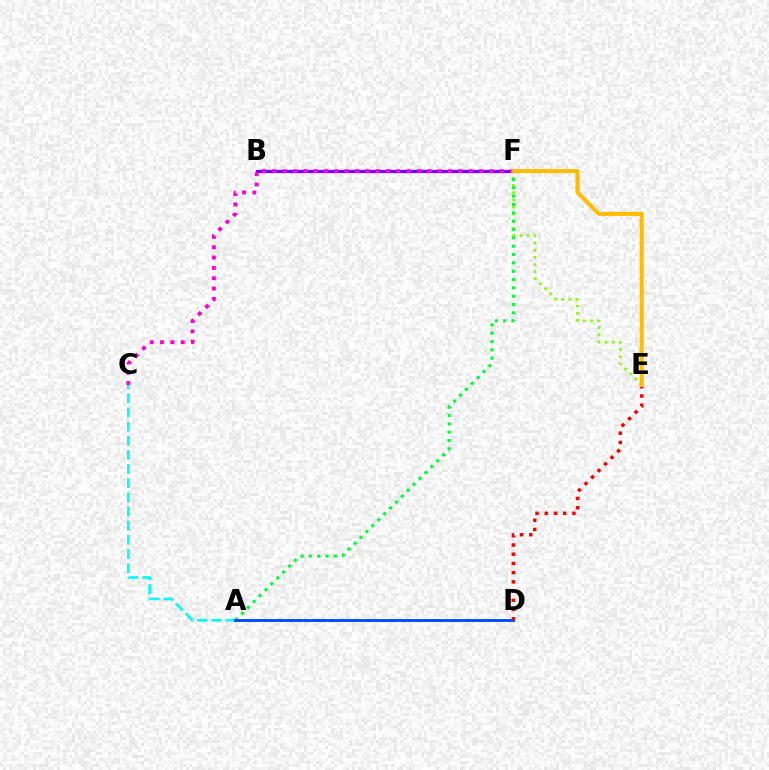{('E', 'F'): [{'color': '#84ff00', 'line_style': 'dotted', 'thickness': 1.95}, {'color': '#ffbd00', 'line_style': 'solid', 'thickness': 2.93}], ('A', 'C'): [{'color': '#00fff6', 'line_style': 'dashed', 'thickness': 1.92}], ('A', 'F'): [{'color': '#00ff39', 'line_style': 'dotted', 'thickness': 2.27}], ('A', 'D'): [{'color': '#004bff', 'line_style': 'solid', 'thickness': 2.09}], ('D', 'E'): [{'color': '#ff0000', 'line_style': 'dotted', 'thickness': 2.51}], ('B', 'F'): [{'color': '#7200ff', 'line_style': 'solid', 'thickness': 2.34}], ('C', 'F'): [{'color': '#ff00cf', 'line_style': 'dotted', 'thickness': 2.81}]}